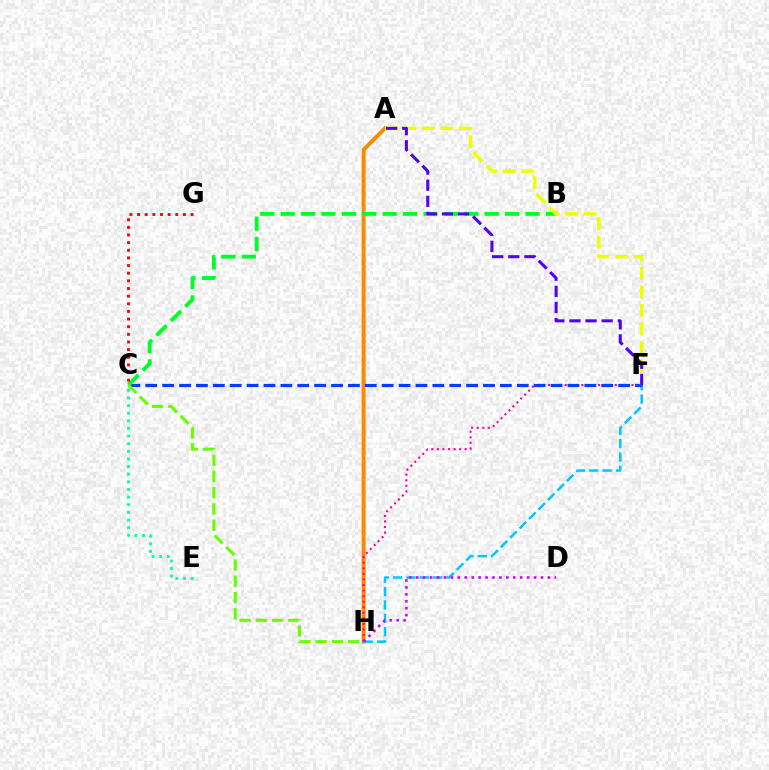{('A', 'H'): [{'color': '#ff8800', 'line_style': 'solid', 'thickness': 2.86}], ('F', 'H'): [{'color': '#00c7ff', 'line_style': 'dashed', 'thickness': 1.81}, {'color': '#ff00a0', 'line_style': 'dotted', 'thickness': 1.51}], ('C', 'F'): [{'color': '#003fff', 'line_style': 'dashed', 'thickness': 2.29}], ('C', 'E'): [{'color': '#00ffaf', 'line_style': 'dotted', 'thickness': 2.07}], ('B', 'C'): [{'color': '#00ff27', 'line_style': 'dashed', 'thickness': 2.77}], ('C', 'G'): [{'color': '#ff0000', 'line_style': 'dotted', 'thickness': 2.08}], ('D', 'H'): [{'color': '#d600ff', 'line_style': 'dotted', 'thickness': 1.88}], ('A', 'F'): [{'color': '#eeff00', 'line_style': 'dashed', 'thickness': 2.52}, {'color': '#4f00ff', 'line_style': 'dashed', 'thickness': 2.19}], ('C', 'H'): [{'color': '#66ff00', 'line_style': 'dashed', 'thickness': 2.21}]}